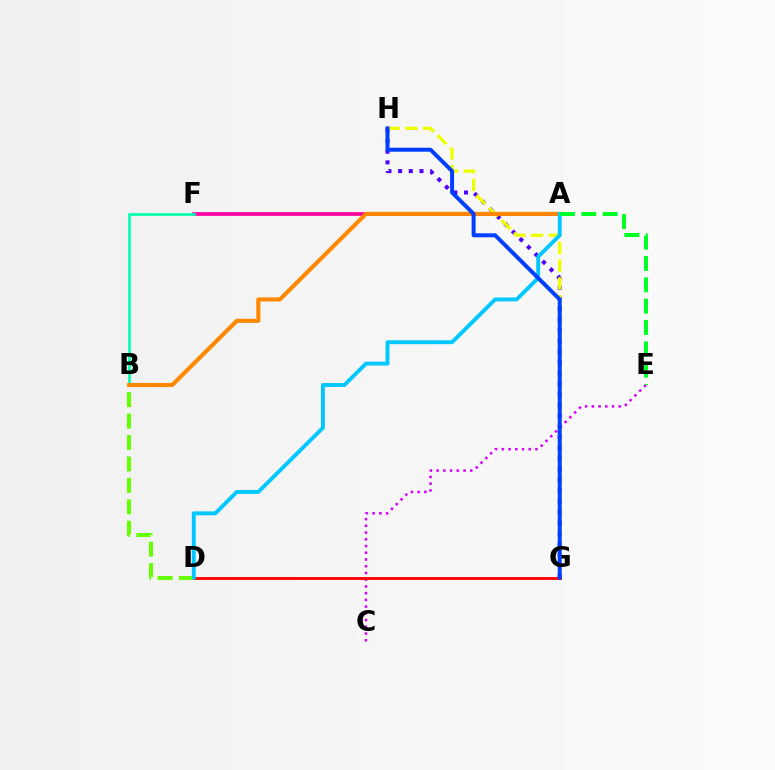{('G', 'H'): [{'color': '#4f00ff', 'line_style': 'dotted', 'thickness': 2.9}, {'color': '#eeff00', 'line_style': 'dashed', 'thickness': 2.41}, {'color': '#003fff', 'line_style': 'solid', 'thickness': 2.86}], ('A', 'F'): [{'color': '#ff00a0', 'line_style': 'solid', 'thickness': 2.67}], ('B', 'F'): [{'color': '#00ffaf', 'line_style': 'solid', 'thickness': 1.93}], ('C', 'E'): [{'color': '#d600ff', 'line_style': 'dotted', 'thickness': 1.83}], ('B', 'D'): [{'color': '#66ff00', 'line_style': 'dashed', 'thickness': 2.91}], ('D', 'G'): [{'color': '#ff0000', 'line_style': 'solid', 'thickness': 2.05}], ('A', 'B'): [{'color': '#ff8800', 'line_style': 'solid', 'thickness': 2.95}], ('A', 'D'): [{'color': '#00c7ff', 'line_style': 'solid', 'thickness': 2.8}], ('A', 'E'): [{'color': '#00ff27', 'line_style': 'dashed', 'thickness': 2.9}]}